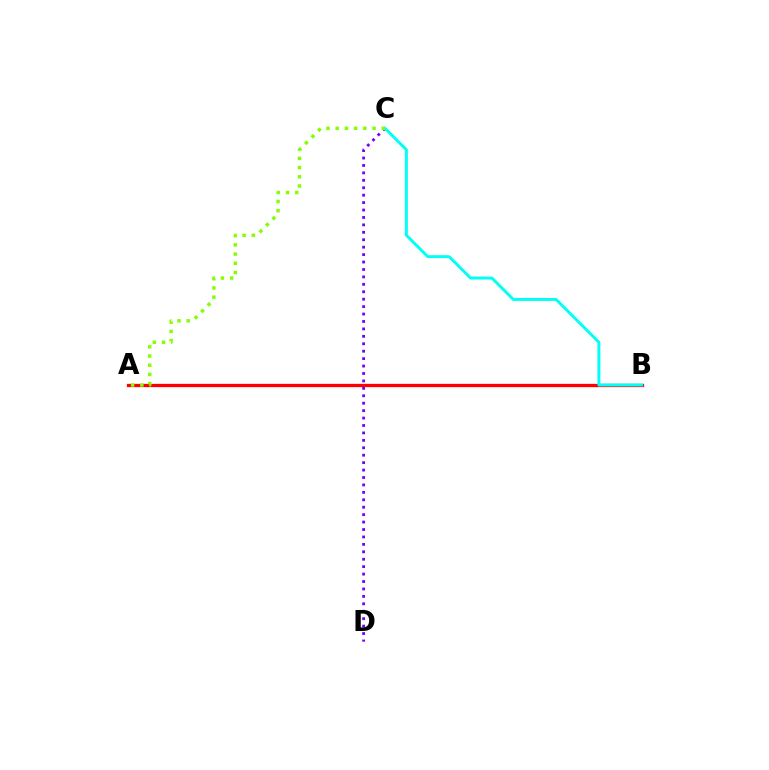{('C', 'D'): [{'color': '#7200ff', 'line_style': 'dotted', 'thickness': 2.02}], ('A', 'B'): [{'color': '#ff0000', 'line_style': 'solid', 'thickness': 2.37}], ('B', 'C'): [{'color': '#00fff6', 'line_style': 'solid', 'thickness': 2.12}], ('A', 'C'): [{'color': '#84ff00', 'line_style': 'dotted', 'thickness': 2.5}]}